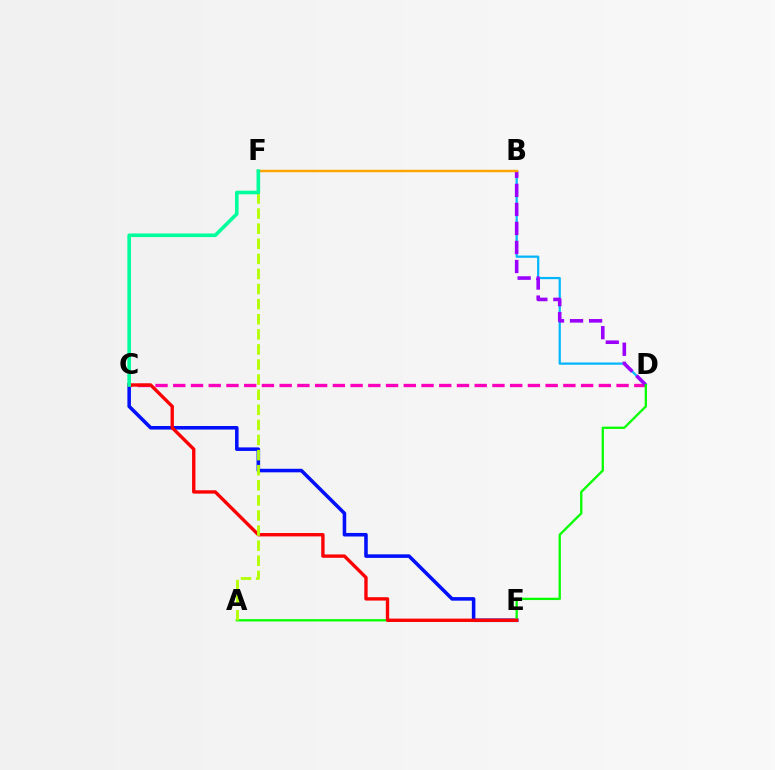{('B', 'D'): [{'color': '#00b5ff', 'line_style': 'solid', 'thickness': 1.61}, {'color': '#9b00ff', 'line_style': 'dashed', 'thickness': 2.59}], ('C', 'D'): [{'color': '#ff00bd', 'line_style': 'dashed', 'thickness': 2.41}], ('C', 'E'): [{'color': '#0010ff', 'line_style': 'solid', 'thickness': 2.56}, {'color': '#ff0000', 'line_style': 'solid', 'thickness': 2.42}], ('A', 'D'): [{'color': '#08ff00', 'line_style': 'solid', 'thickness': 1.66}], ('B', 'F'): [{'color': '#ffa500', 'line_style': 'solid', 'thickness': 1.76}], ('A', 'F'): [{'color': '#b3ff00', 'line_style': 'dashed', 'thickness': 2.05}], ('C', 'F'): [{'color': '#00ff9d', 'line_style': 'solid', 'thickness': 2.59}]}